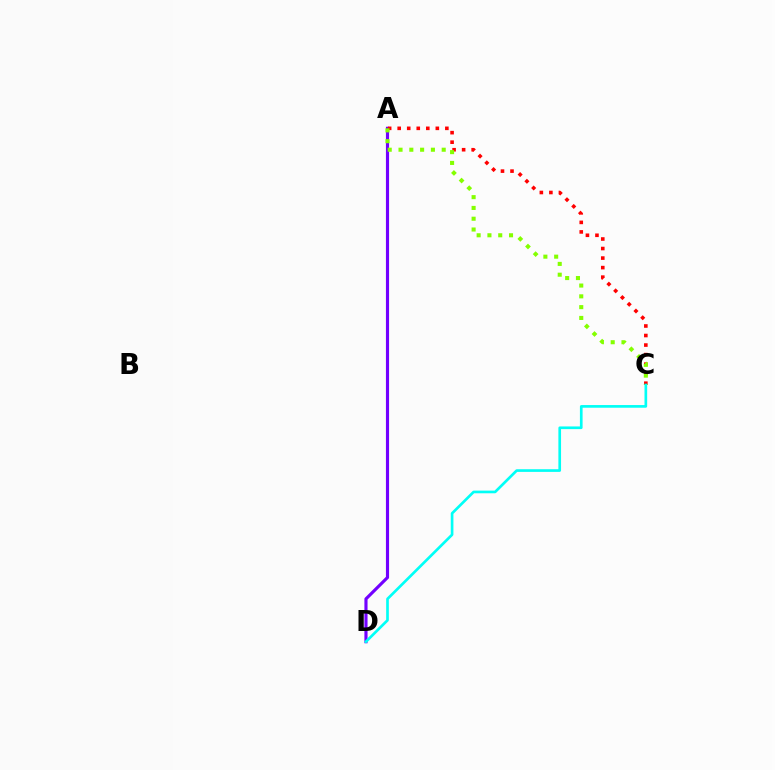{('A', 'D'): [{'color': '#7200ff', 'line_style': 'solid', 'thickness': 2.26}], ('A', 'C'): [{'color': '#ff0000', 'line_style': 'dotted', 'thickness': 2.59}, {'color': '#84ff00', 'line_style': 'dotted', 'thickness': 2.93}], ('C', 'D'): [{'color': '#00fff6', 'line_style': 'solid', 'thickness': 1.92}]}